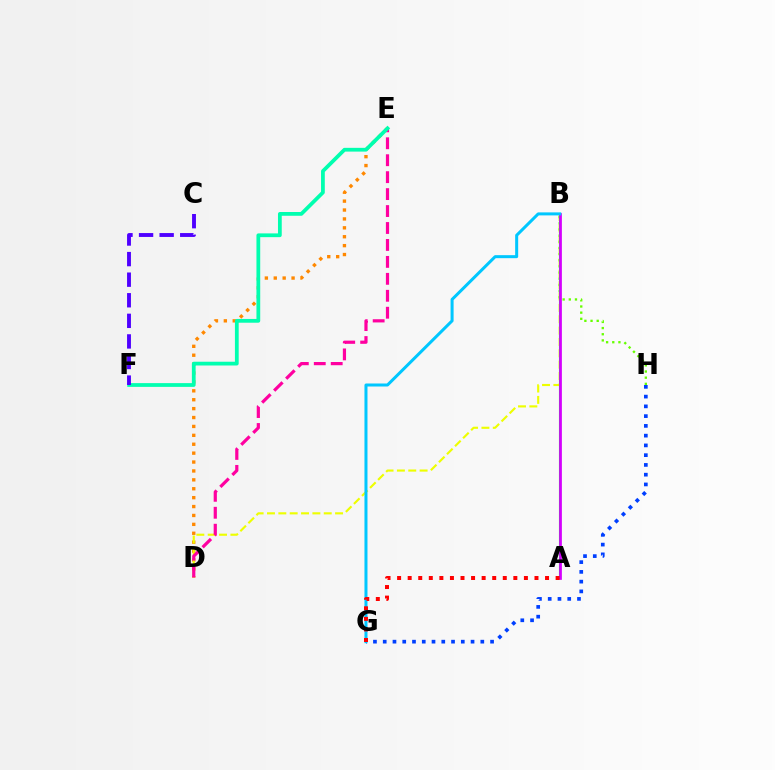{('G', 'H'): [{'color': '#003fff', 'line_style': 'dotted', 'thickness': 2.65}], ('D', 'E'): [{'color': '#ff8800', 'line_style': 'dotted', 'thickness': 2.42}, {'color': '#ff00a0', 'line_style': 'dashed', 'thickness': 2.3}], ('B', 'D'): [{'color': '#eeff00', 'line_style': 'dashed', 'thickness': 1.54}], ('B', 'H'): [{'color': '#66ff00', 'line_style': 'dotted', 'thickness': 1.67}], ('A', 'B'): [{'color': '#00ff27', 'line_style': 'solid', 'thickness': 1.52}, {'color': '#d600ff', 'line_style': 'solid', 'thickness': 1.96}], ('E', 'F'): [{'color': '#00ffaf', 'line_style': 'solid', 'thickness': 2.71}], ('B', 'G'): [{'color': '#00c7ff', 'line_style': 'solid', 'thickness': 2.17}], ('C', 'F'): [{'color': '#4f00ff', 'line_style': 'dashed', 'thickness': 2.8}], ('A', 'G'): [{'color': '#ff0000', 'line_style': 'dotted', 'thickness': 2.87}]}